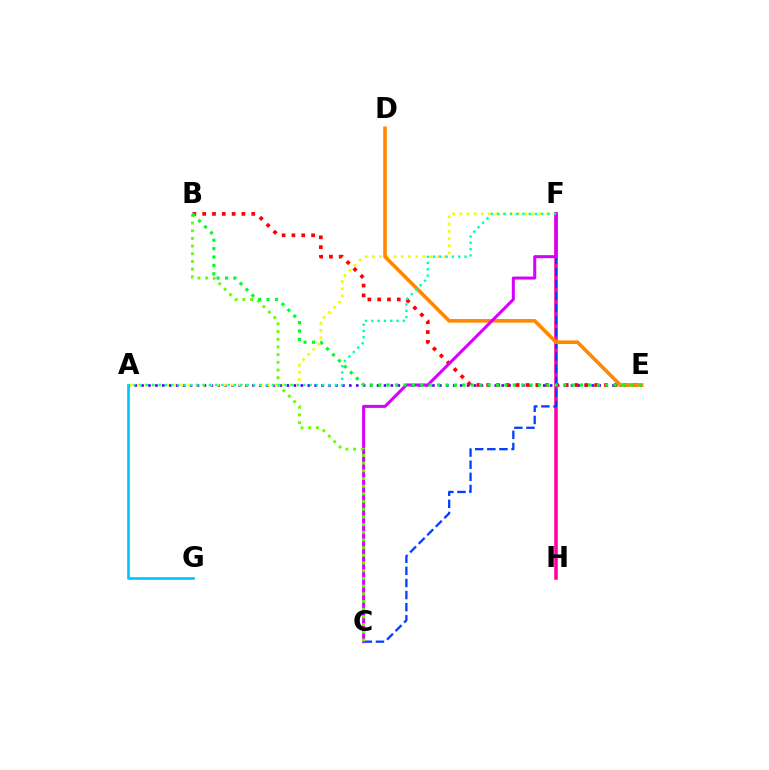{('A', 'E'): [{'color': '#4f00ff', 'line_style': 'dotted', 'thickness': 1.88}], ('B', 'E'): [{'color': '#ff0000', 'line_style': 'dotted', 'thickness': 2.67}, {'color': '#00ff27', 'line_style': 'dotted', 'thickness': 2.28}], ('A', 'F'): [{'color': '#eeff00', 'line_style': 'dotted', 'thickness': 1.97}, {'color': '#00ffaf', 'line_style': 'dotted', 'thickness': 1.71}], ('F', 'H'): [{'color': '#ff00a0', 'line_style': 'solid', 'thickness': 2.55}], ('A', 'G'): [{'color': '#00c7ff', 'line_style': 'solid', 'thickness': 1.92}], ('C', 'F'): [{'color': '#003fff', 'line_style': 'dashed', 'thickness': 1.64}, {'color': '#d600ff', 'line_style': 'solid', 'thickness': 2.17}], ('D', 'E'): [{'color': '#ff8800', 'line_style': 'solid', 'thickness': 2.6}], ('B', 'C'): [{'color': '#66ff00', 'line_style': 'dotted', 'thickness': 2.09}]}